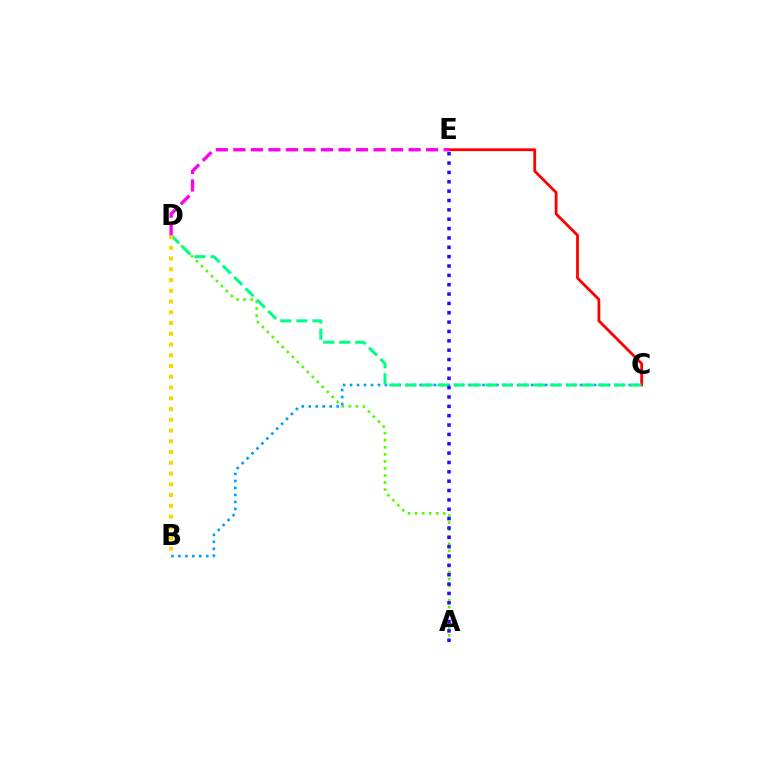{('A', 'D'): [{'color': '#4fff00', 'line_style': 'dotted', 'thickness': 1.92}], ('C', 'E'): [{'color': '#ff0000', 'line_style': 'solid', 'thickness': 2.01}], ('B', 'C'): [{'color': '#009eff', 'line_style': 'dotted', 'thickness': 1.89}], ('C', 'D'): [{'color': '#00ff86', 'line_style': 'dashed', 'thickness': 2.18}], ('B', 'D'): [{'color': '#ffd500', 'line_style': 'dotted', 'thickness': 2.92}], ('A', 'E'): [{'color': '#3700ff', 'line_style': 'dotted', 'thickness': 2.54}], ('D', 'E'): [{'color': '#ff00ed', 'line_style': 'dashed', 'thickness': 2.38}]}